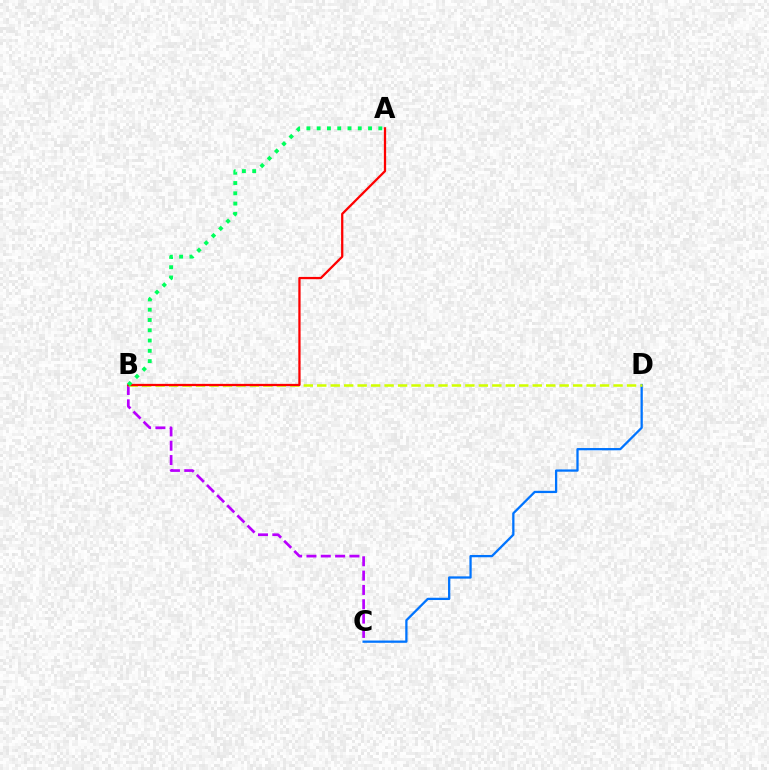{('C', 'D'): [{'color': '#0074ff', 'line_style': 'solid', 'thickness': 1.64}], ('B', 'C'): [{'color': '#b900ff', 'line_style': 'dashed', 'thickness': 1.95}], ('B', 'D'): [{'color': '#d1ff00', 'line_style': 'dashed', 'thickness': 1.83}], ('A', 'B'): [{'color': '#ff0000', 'line_style': 'solid', 'thickness': 1.63}, {'color': '#00ff5c', 'line_style': 'dotted', 'thickness': 2.79}]}